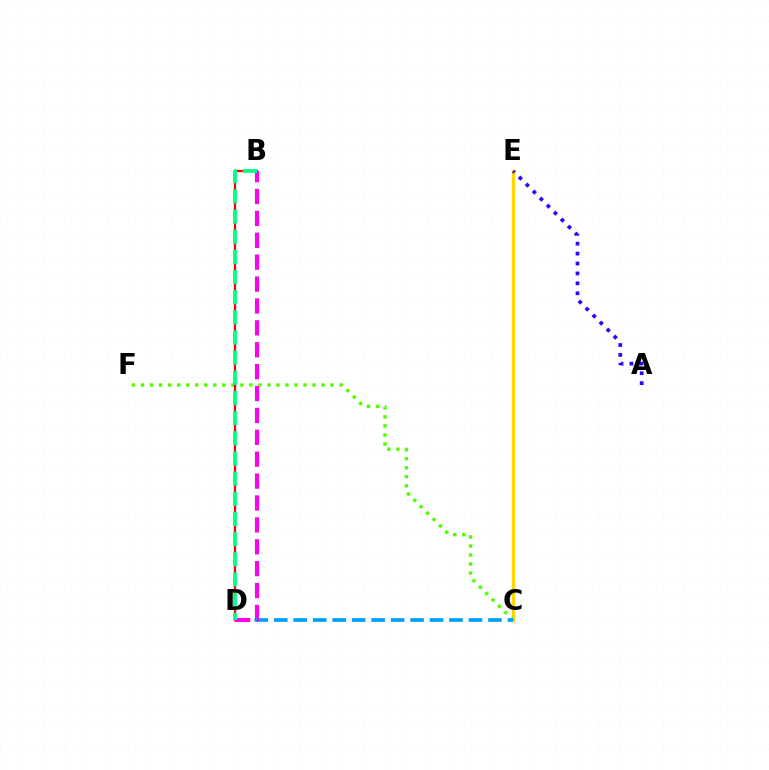{('C', 'E'): [{'color': '#ffd500', 'line_style': 'solid', 'thickness': 2.48}], ('C', 'F'): [{'color': '#4fff00', 'line_style': 'dotted', 'thickness': 2.45}], ('C', 'D'): [{'color': '#009eff', 'line_style': 'dashed', 'thickness': 2.65}], ('B', 'D'): [{'color': '#ff0000', 'line_style': 'solid', 'thickness': 1.63}, {'color': '#ff00ed', 'line_style': 'dashed', 'thickness': 2.97}, {'color': '#00ff86', 'line_style': 'dashed', 'thickness': 2.74}], ('A', 'E'): [{'color': '#3700ff', 'line_style': 'dotted', 'thickness': 2.7}]}